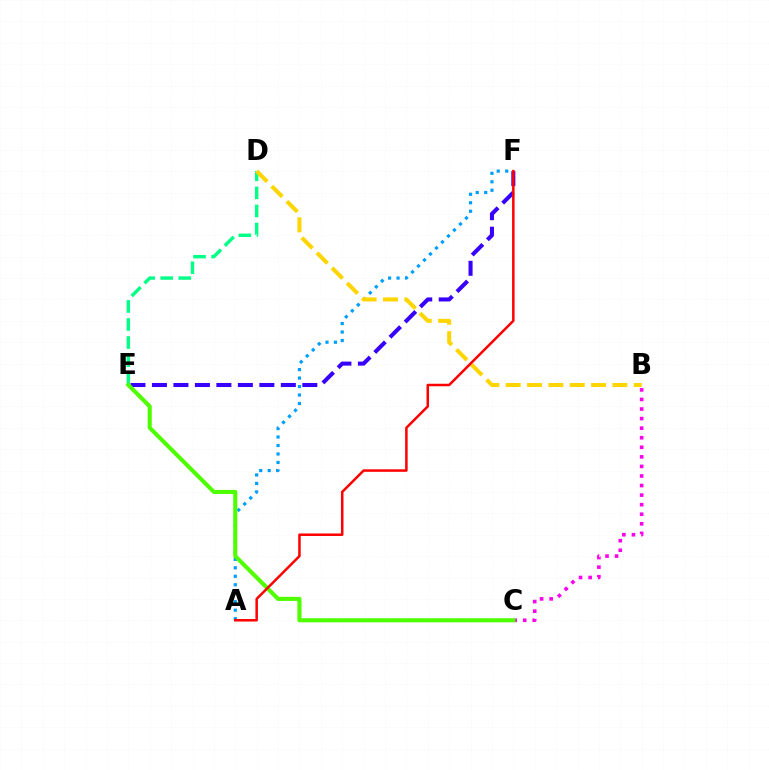{('E', 'F'): [{'color': '#3700ff', 'line_style': 'dashed', 'thickness': 2.92}], ('A', 'F'): [{'color': '#009eff', 'line_style': 'dotted', 'thickness': 2.3}, {'color': '#ff0000', 'line_style': 'solid', 'thickness': 1.81}], ('B', 'C'): [{'color': '#ff00ed', 'line_style': 'dotted', 'thickness': 2.6}], ('D', 'E'): [{'color': '#00ff86', 'line_style': 'dashed', 'thickness': 2.45}], ('C', 'E'): [{'color': '#4fff00', 'line_style': 'solid', 'thickness': 2.95}], ('B', 'D'): [{'color': '#ffd500', 'line_style': 'dashed', 'thickness': 2.9}]}